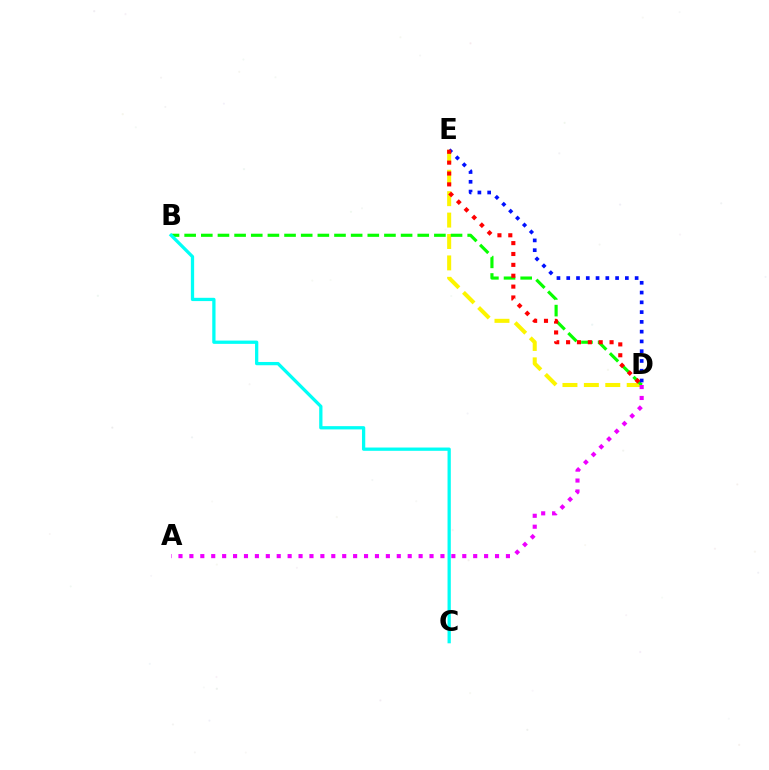{('D', 'E'): [{'color': '#fcf500', 'line_style': 'dashed', 'thickness': 2.91}, {'color': '#0010ff', 'line_style': 'dotted', 'thickness': 2.65}, {'color': '#ff0000', 'line_style': 'dotted', 'thickness': 2.95}], ('B', 'D'): [{'color': '#08ff00', 'line_style': 'dashed', 'thickness': 2.26}], ('A', 'D'): [{'color': '#ee00ff', 'line_style': 'dotted', 'thickness': 2.97}], ('B', 'C'): [{'color': '#00fff6', 'line_style': 'solid', 'thickness': 2.36}]}